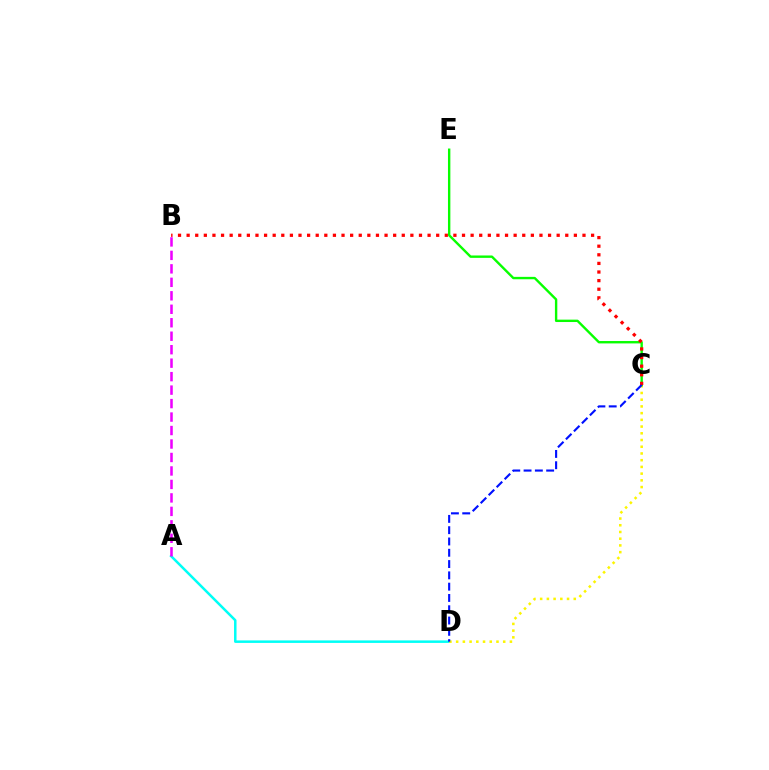{('A', 'D'): [{'color': '#00fff6', 'line_style': 'solid', 'thickness': 1.8}], ('C', 'D'): [{'color': '#fcf500', 'line_style': 'dotted', 'thickness': 1.83}, {'color': '#0010ff', 'line_style': 'dashed', 'thickness': 1.53}], ('C', 'E'): [{'color': '#08ff00', 'line_style': 'solid', 'thickness': 1.72}], ('B', 'C'): [{'color': '#ff0000', 'line_style': 'dotted', 'thickness': 2.34}], ('A', 'B'): [{'color': '#ee00ff', 'line_style': 'dashed', 'thickness': 1.83}]}